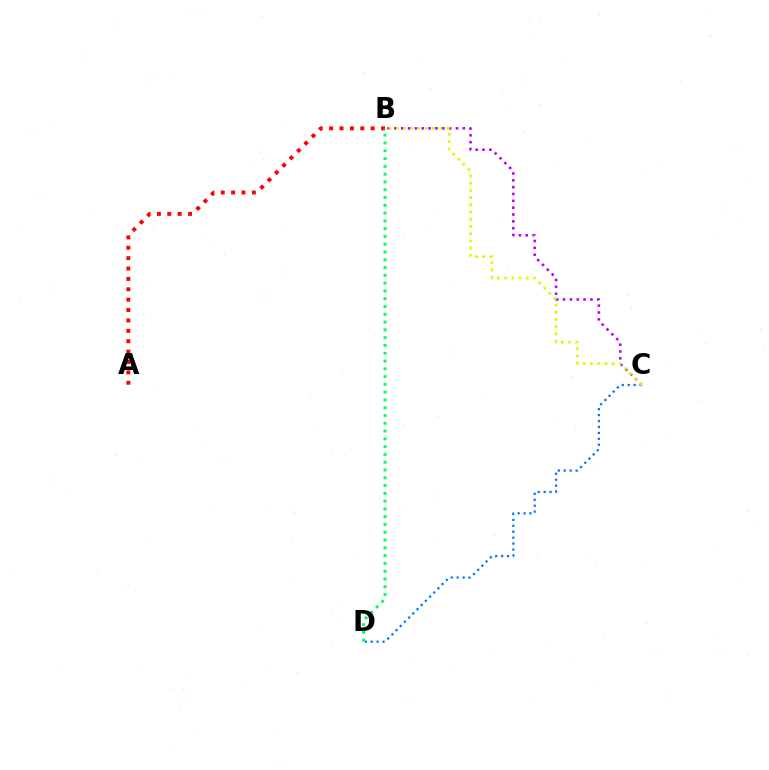{('C', 'D'): [{'color': '#0074ff', 'line_style': 'dotted', 'thickness': 1.61}], ('A', 'B'): [{'color': '#ff0000', 'line_style': 'dotted', 'thickness': 2.82}], ('B', 'C'): [{'color': '#b900ff', 'line_style': 'dotted', 'thickness': 1.86}, {'color': '#d1ff00', 'line_style': 'dotted', 'thickness': 1.96}], ('B', 'D'): [{'color': '#00ff5c', 'line_style': 'dotted', 'thickness': 2.12}]}